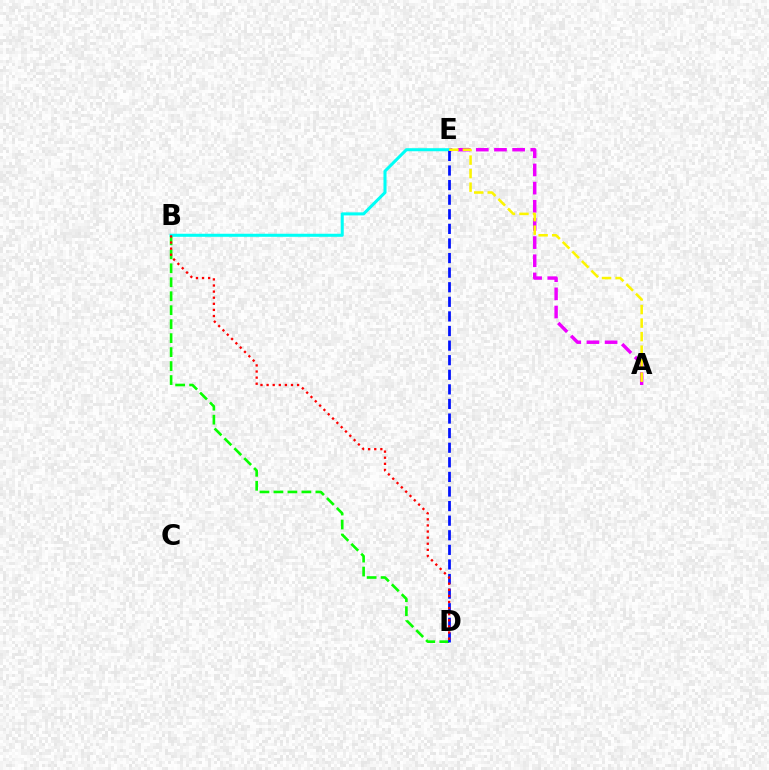{('B', 'D'): [{'color': '#08ff00', 'line_style': 'dashed', 'thickness': 1.9}, {'color': '#ff0000', 'line_style': 'dotted', 'thickness': 1.66}], ('A', 'E'): [{'color': '#ee00ff', 'line_style': 'dashed', 'thickness': 2.47}, {'color': '#fcf500', 'line_style': 'dashed', 'thickness': 1.84}], ('B', 'E'): [{'color': '#00fff6', 'line_style': 'solid', 'thickness': 2.2}], ('D', 'E'): [{'color': '#0010ff', 'line_style': 'dashed', 'thickness': 1.98}]}